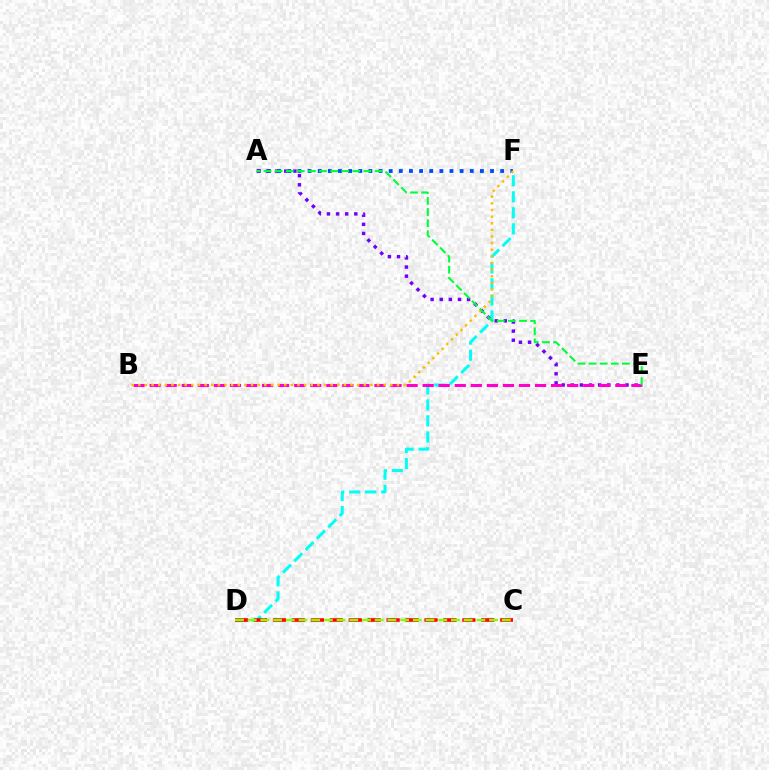{('D', 'F'): [{'color': '#00fff6', 'line_style': 'dashed', 'thickness': 2.17}], ('A', 'F'): [{'color': '#004bff', 'line_style': 'dotted', 'thickness': 2.75}], ('C', 'D'): [{'color': '#ff0000', 'line_style': 'dashed', 'thickness': 2.57}, {'color': '#84ff00', 'line_style': 'dashed', 'thickness': 1.73}], ('A', 'E'): [{'color': '#7200ff', 'line_style': 'dotted', 'thickness': 2.48}, {'color': '#00ff39', 'line_style': 'dashed', 'thickness': 1.51}], ('B', 'E'): [{'color': '#ff00cf', 'line_style': 'dashed', 'thickness': 2.18}], ('B', 'F'): [{'color': '#ffbd00', 'line_style': 'dotted', 'thickness': 1.8}]}